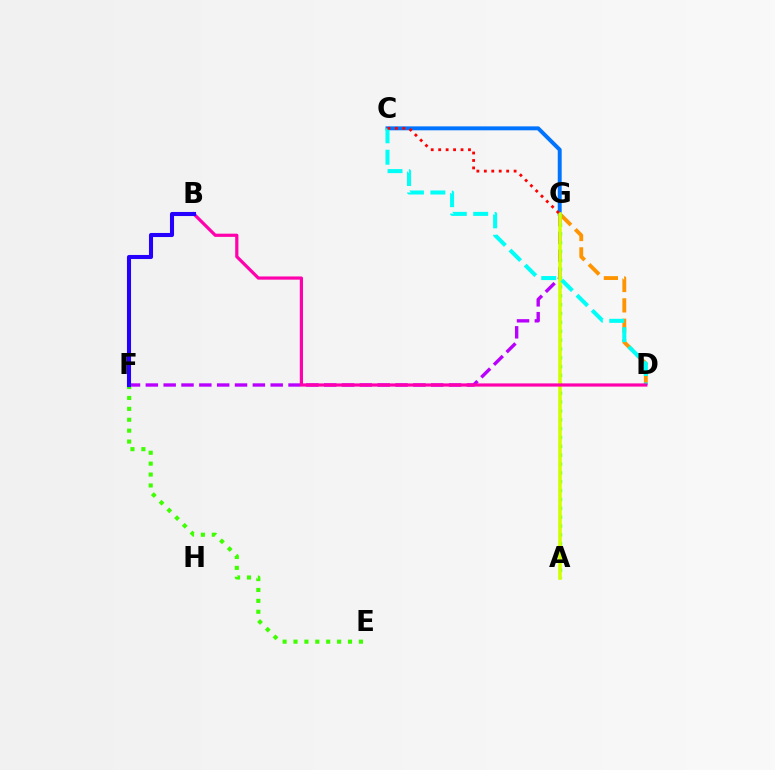{('C', 'G'): [{'color': '#0074ff', 'line_style': 'solid', 'thickness': 2.84}, {'color': '#ff0000', 'line_style': 'dotted', 'thickness': 2.02}], ('F', 'G'): [{'color': '#b900ff', 'line_style': 'dashed', 'thickness': 2.42}], ('D', 'G'): [{'color': '#ff9400', 'line_style': 'dashed', 'thickness': 2.77}], ('A', 'G'): [{'color': '#00ff5c', 'line_style': 'dotted', 'thickness': 2.41}, {'color': '#d1ff00', 'line_style': 'solid', 'thickness': 2.56}], ('C', 'D'): [{'color': '#00fff6', 'line_style': 'dashed', 'thickness': 2.91}], ('E', 'F'): [{'color': '#3dff00', 'line_style': 'dotted', 'thickness': 2.96}], ('B', 'D'): [{'color': '#ff00ac', 'line_style': 'solid', 'thickness': 2.3}], ('B', 'F'): [{'color': '#2500ff', 'line_style': 'solid', 'thickness': 2.93}]}